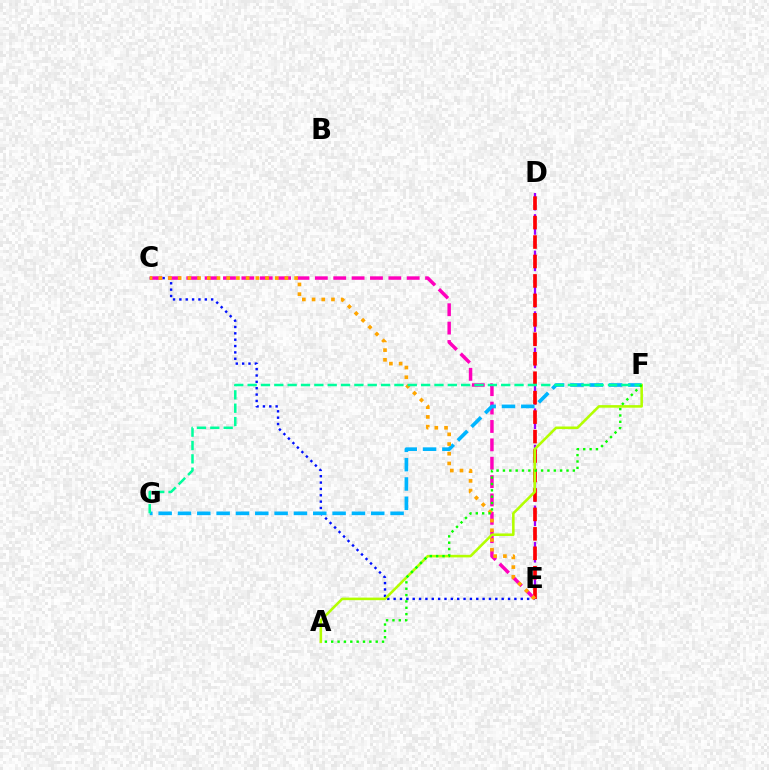{('C', 'E'): [{'color': '#0010ff', 'line_style': 'dotted', 'thickness': 1.73}, {'color': '#ff00bd', 'line_style': 'dashed', 'thickness': 2.5}, {'color': '#ffa500', 'line_style': 'dotted', 'thickness': 2.64}], ('D', 'E'): [{'color': '#9b00ff', 'line_style': 'dashed', 'thickness': 1.65}, {'color': '#ff0000', 'line_style': 'dashed', 'thickness': 2.64}], ('F', 'G'): [{'color': '#00b5ff', 'line_style': 'dashed', 'thickness': 2.63}, {'color': '#00ff9d', 'line_style': 'dashed', 'thickness': 1.81}], ('A', 'F'): [{'color': '#b3ff00', 'line_style': 'solid', 'thickness': 1.85}, {'color': '#08ff00', 'line_style': 'dotted', 'thickness': 1.73}]}